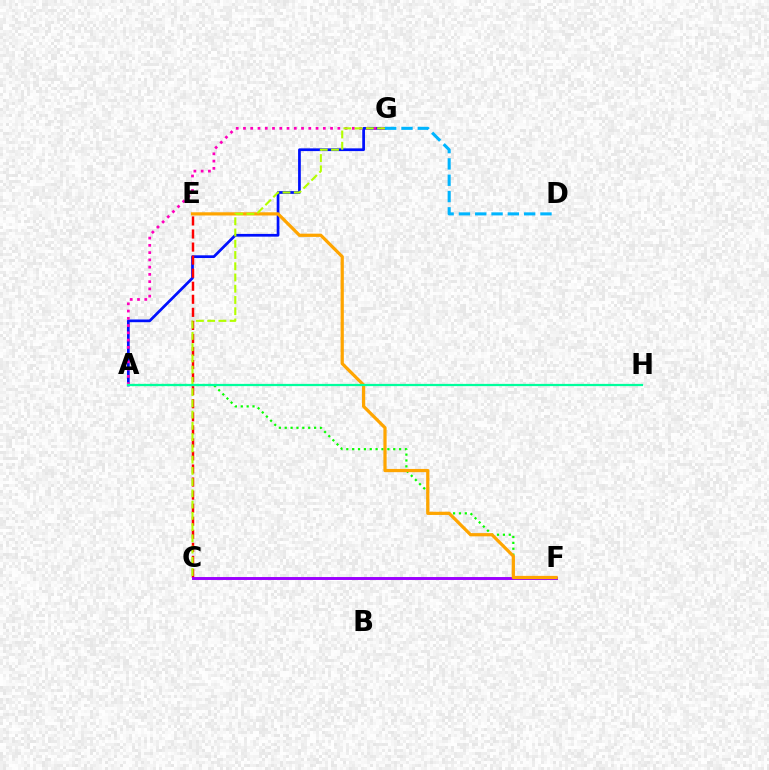{('A', 'G'): [{'color': '#0010ff', 'line_style': 'solid', 'thickness': 1.97}, {'color': '#ff00bd', 'line_style': 'dotted', 'thickness': 1.97}], ('A', 'F'): [{'color': '#08ff00', 'line_style': 'dotted', 'thickness': 1.59}], ('C', 'E'): [{'color': '#ff0000', 'line_style': 'dashed', 'thickness': 1.77}], ('C', 'F'): [{'color': '#9b00ff', 'line_style': 'solid', 'thickness': 2.11}], ('D', 'G'): [{'color': '#00b5ff', 'line_style': 'dashed', 'thickness': 2.22}], ('E', 'F'): [{'color': '#ffa500', 'line_style': 'solid', 'thickness': 2.32}], ('C', 'G'): [{'color': '#b3ff00', 'line_style': 'dashed', 'thickness': 1.53}], ('A', 'H'): [{'color': '#00ff9d', 'line_style': 'solid', 'thickness': 1.61}]}